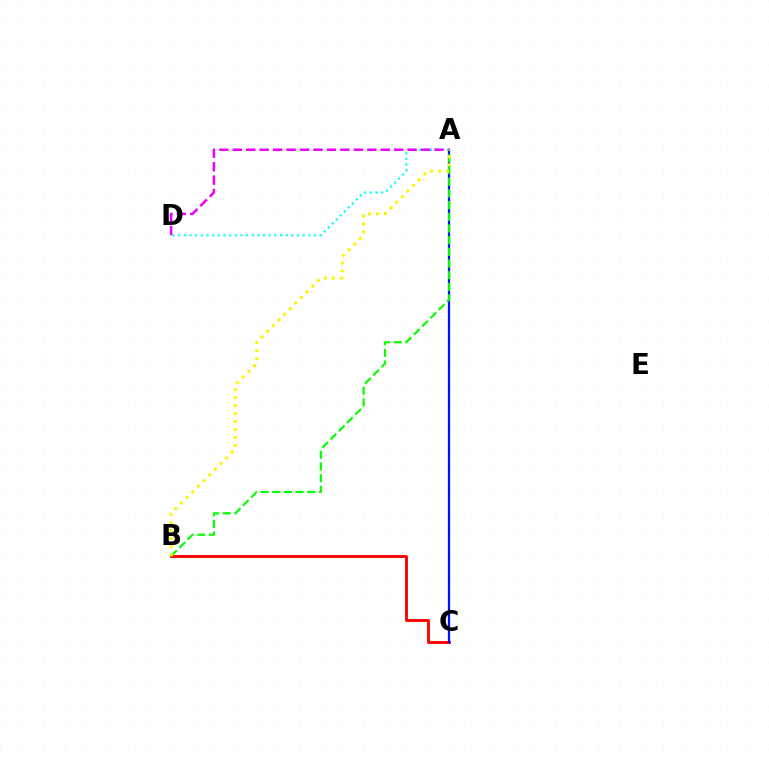{('B', 'C'): [{'color': '#ff0000', 'line_style': 'solid', 'thickness': 2.06}], ('A', 'C'): [{'color': '#0010ff', 'line_style': 'solid', 'thickness': 1.62}], ('A', 'D'): [{'color': '#00fff6', 'line_style': 'dotted', 'thickness': 1.54}, {'color': '#ee00ff', 'line_style': 'dashed', 'thickness': 1.83}], ('A', 'B'): [{'color': '#08ff00', 'line_style': 'dashed', 'thickness': 1.59}, {'color': '#fcf500', 'line_style': 'dotted', 'thickness': 2.17}]}